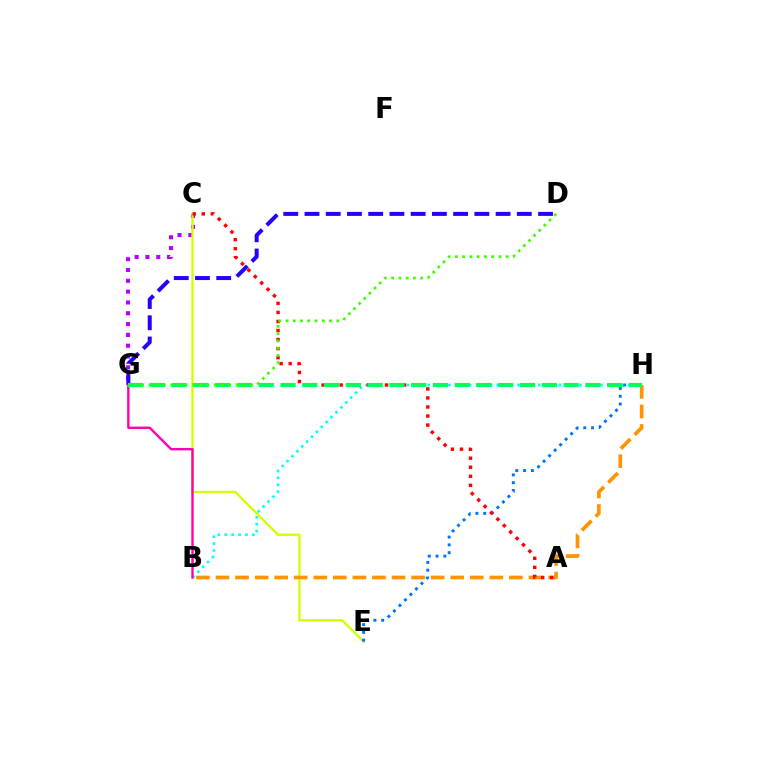{('C', 'G'): [{'color': '#b900ff', 'line_style': 'dotted', 'thickness': 2.94}], ('C', 'E'): [{'color': '#d1ff00', 'line_style': 'solid', 'thickness': 1.65}], ('D', 'G'): [{'color': '#2500ff', 'line_style': 'dashed', 'thickness': 2.88}, {'color': '#3dff00', 'line_style': 'dotted', 'thickness': 1.97}], ('B', 'H'): [{'color': '#00fff6', 'line_style': 'dotted', 'thickness': 1.88}, {'color': '#ff9400', 'line_style': 'dashed', 'thickness': 2.66}], ('B', 'G'): [{'color': '#ff00ac', 'line_style': 'solid', 'thickness': 1.72}], ('E', 'H'): [{'color': '#0074ff', 'line_style': 'dotted', 'thickness': 2.12}], ('A', 'C'): [{'color': '#ff0000', 'line_style': 'dotted', 'thickness': 2.46}], ('G', 'H'): [{'color': '#00ff5c', 'line_style': 'dashed', 'thickness': 2.96}]}